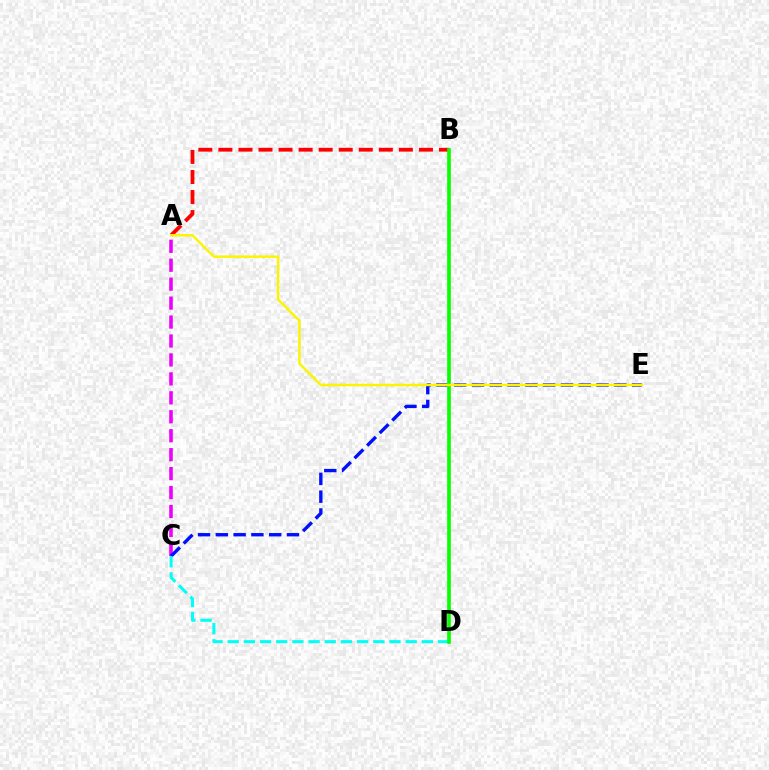{('A', 'C'): [{'color': '#ee00ff', 'line_style': 'dashed', 'thickness': 2.57}], ('A', 'B'): [{'color': '#ff0000', 'line_style': 'dashed', 'thickness': 2.72}], ('C', 'E'): [{'color': '#0010ff', 'line_style': 'dashed', 'thickness': 2.42}], ('C', 'D'): [{'color': '#00fff6', 'line_style': 'dashed', 'thickness': 2.2}], ('B', 'D'): [{'color': '#08ff00', 'line_style': 'solid', 'thickness': 2.64}], ('A', 'E'): [{'color': '#fcf500', 'line_style': 'solid', 'thickness': 1.78}]}